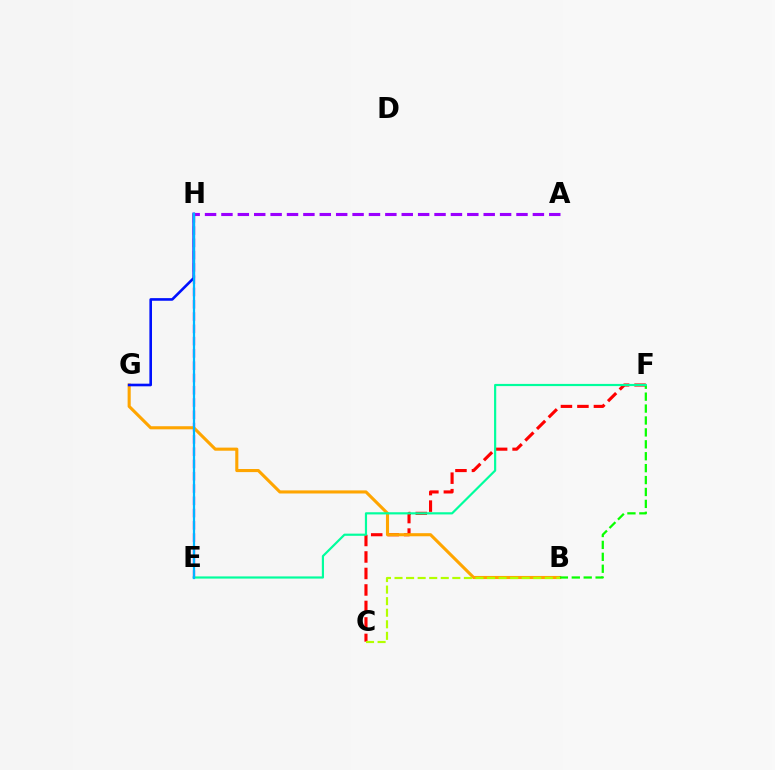{('E', 'H'): [{'color': '#ff00bd', 'line_style': 'dashed', 'thickness': 1.67}, {'color': '#00b5ff', 'line_style': 'solid', 'thickness': 1.61}], ('C', 'F'): [{'color': '#ff0000', 'line_style': 'dashed', 'thickness': 2.24}], ('B', 'G'): [{'color': '#ffa500', 'line_style': 'solid', 'thickness': 2.23}], ('B', 'F'): [{'color': '#08ff00', 'line_style': 'dashed', 'thickness': 1.62}], ('G', 'H'): [{'color': '#0010ff', 'line_style': 'solid', 'thickness': 1.89}], ('E', 'F'): [{'color': '#00ff9d', 'line_style': 'solid', 'thickness': 1.57}], ('A', 'H'): [{'color': '#9b00ff', 'line_style': 'dashed', 'thickness': 2.23}], ('B', 'C'): [{'color': '#b3ff00', 'line_style': 'dashed', 'thickness': 1.57}]}